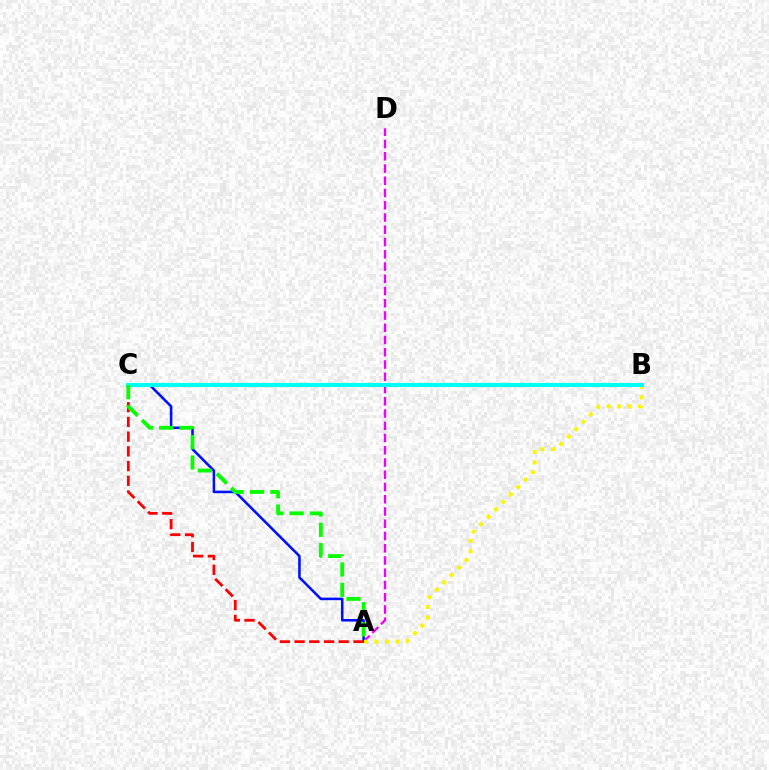{('A', 'D'): [{'color': '#ee00ff', 'line_style': 'dashed', 'thickness': 1.66}], ('A', 'C'): [{'color': '#0010ff', 'line_style': 'solid', 'thickness': 1.84}, {'color': '#ff0000', 'line_style': 'dashed', 'thickness': 2.0}, {'color': '#08ff00', 'line_style': 'dashed', 'thickness': 2.76}], ('A', 'B'): [{'color': '#fcf500', 'line_style': 'dotted', 'thickness': 2.85}], ('B', 'C'): [{'color': '#00fff6', 'line_style': 'solid', 'thickness': 2.95}]}